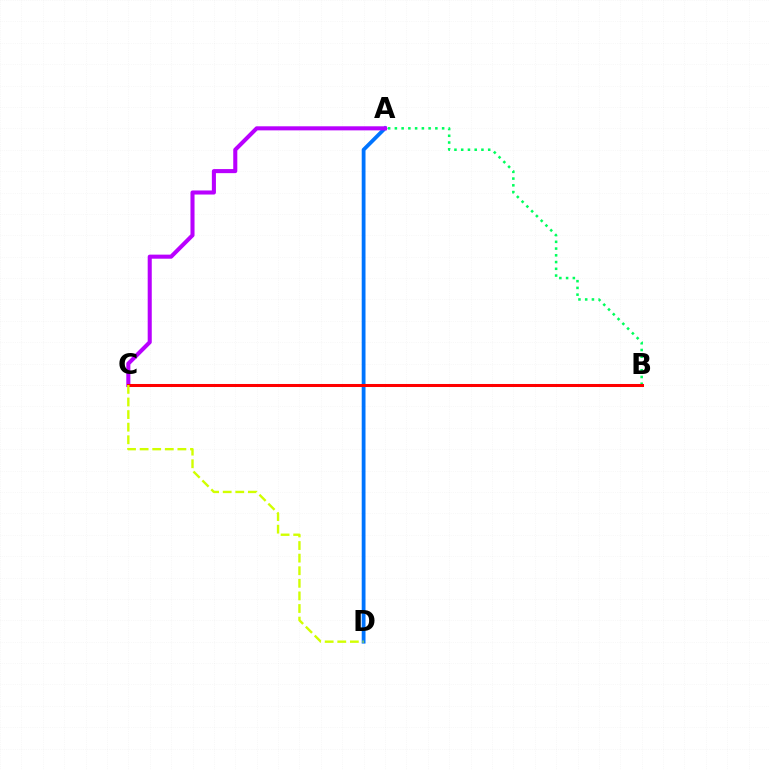{('A', 'D'): [{'color': '#0074ff', 'line_style': 'solid', 'thickness': 2.73}], ('A', 'C'): [{'color': '#b900ff', 'line_style': 'solid', 'thickness': 2.93}], ('A', 'B'): [{'color': '#00ff5c', 'line_style': 'dotted', 'thickness': 1.83}], ('B', 'C'): [{'color': '#ff0000', 'line_style': 'solid', 'thickness': 2.18}], ('C', 'D'): [{'color': '#d1ff00', 'line_style': 'dashed', 'thickness': 1.71}]}